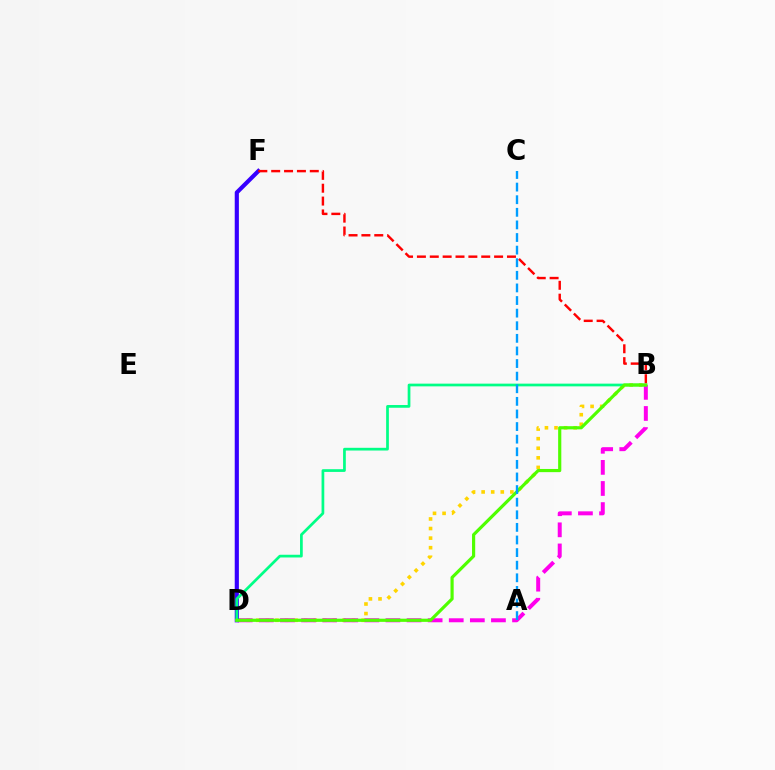{('B', 'D'): [{'color': '#ffd500', 'line_style': 'dotted', 'thickness': 2.6}, {'color': '#ff00ed', 'line_style': 'dashed', 'thickness': 2.87}, {'color': '#00ff86', 'line_style': 'solid', 'thickness': 1.96}, {'color': '#4fff00', 'line_style': 'solid', 'thickness': 2.28}], ('D', 'F'): [{'color': '#3700ff', 'line_style': 'solid', 'thickness': 2.99}], ('B', 'F'): [{'color': '#ff0000', 'line_style': 'dashed', 'thickness': 1.75}], ('A', 'C'): [{'color': '#009eff', 'line_style': 'dashed', 'thickness': 1.71}]}